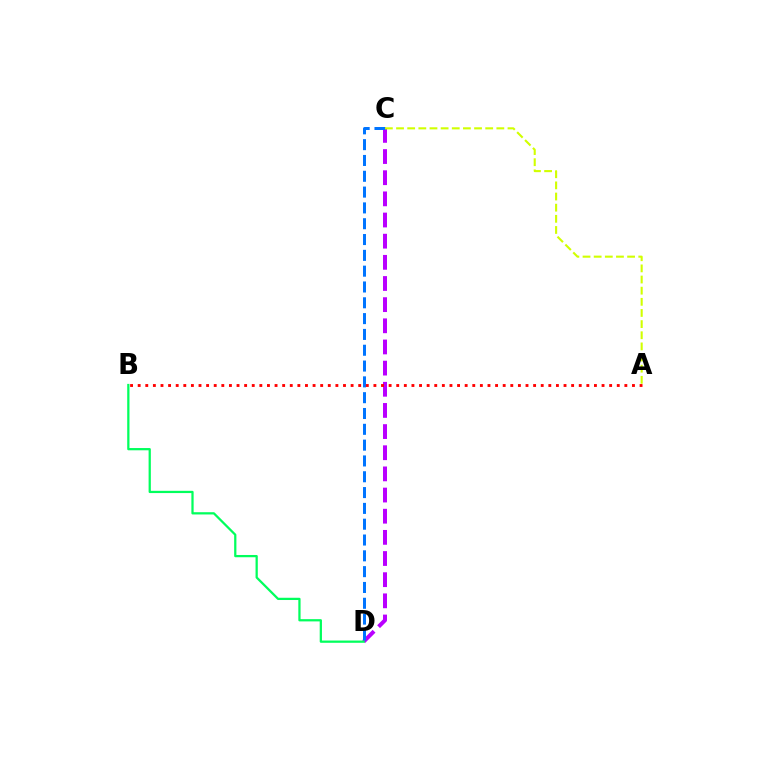{('C', 'D'): [{'color': '#b900ff', 'line_style': 'dashed', 'thickness': 2.87}, {'color': '#0074ff', 'line_style': 'dashed', 'thickness': 2.15}], ('A', 'B'): [{'color': '#ff0000', 'line_style': 'dotted', 'thickness': 2.07}], ('B', 'D'): [{'color': '#00ff5c', 'line_style': 'solid', 'thickness': 1.62}], ('A', 'C'): [{'color': '#d1ff00', 'line_style': 'dashed', 'thickness': 1.51}]}